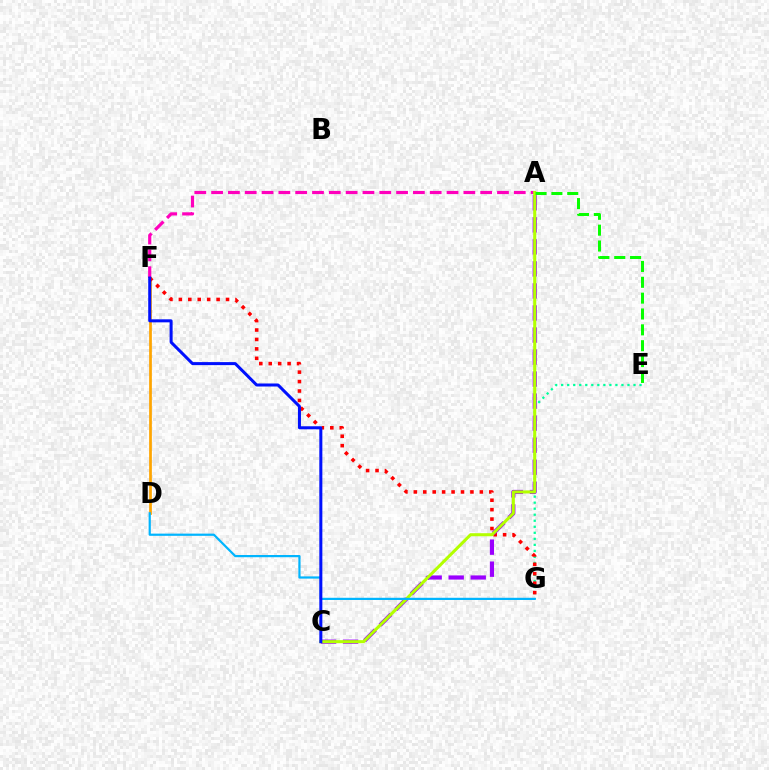{('A', 'F'): [{'color': '#ff00bd', 'line_style': 'dashed', 'thickness': 2.28}], ('E', 'G'): [{'color': '#00ff9d', 'line_style': 'dotted', 'thickness': 1.64}], ('D', 'F'): [{'color': '#ffa500', 'line_style': 'solid', 'thickness': 1.96}], ('F', 'G'): [{'color': '#ff0000', 'line_style': 'dotted', 'thickness': 2.56}], ('A', 'C'): [{'color': '#9b00ff', 'line_style': 'dashed', 'thickness': 2.99}, {'color': '#b3ff00', 'line_style': 'solid', 'thickness': 2.19}], ('A', 'E'): [{'color': '#08ff00', 'line_style': 'dashed', 'thickness': 2.15}], ('D', 'G'): [{'color': '#00b5ff', 'line_style': 'solid', 'thickness': 1.59}], ('C', 'F'): [{'color': '#0010ff', 'line_style': 'solid', 'thickness': 2.18}]}